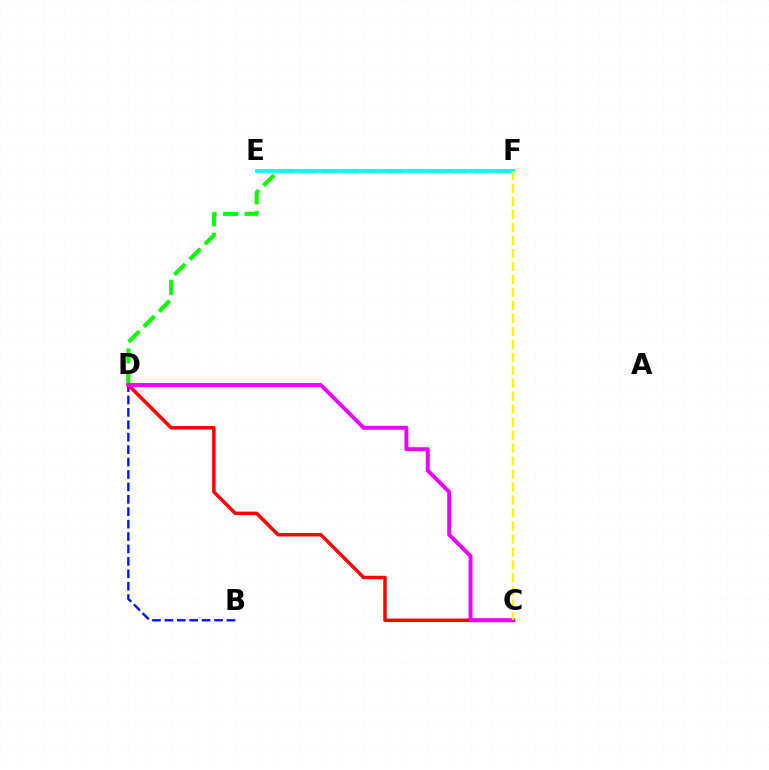{('B', 'D'): [{'color': '#0010ff', 'line_style': 'dashed', 'thickness': 1.69}], ('D', 'F'): [{'color': '#08ff00', 'line_style': 'dashed', 'thickness': 2.93}], ('E', 'F'): [{'color': '#00fff6', 'line_style': 'solid', 'thickness': 2.77}], ('C', 'D'): [{'color': '#ff0000', 'line_style': 'solid', 'thickness': 2.51}, {'color': '#ee00ff', 'line_style': 'solid', 'thickness': 2.81}], ('C', 'F'): [{'color': '#fcf500', 'line_style': 'dashed', 'thickness': 1.76}]}